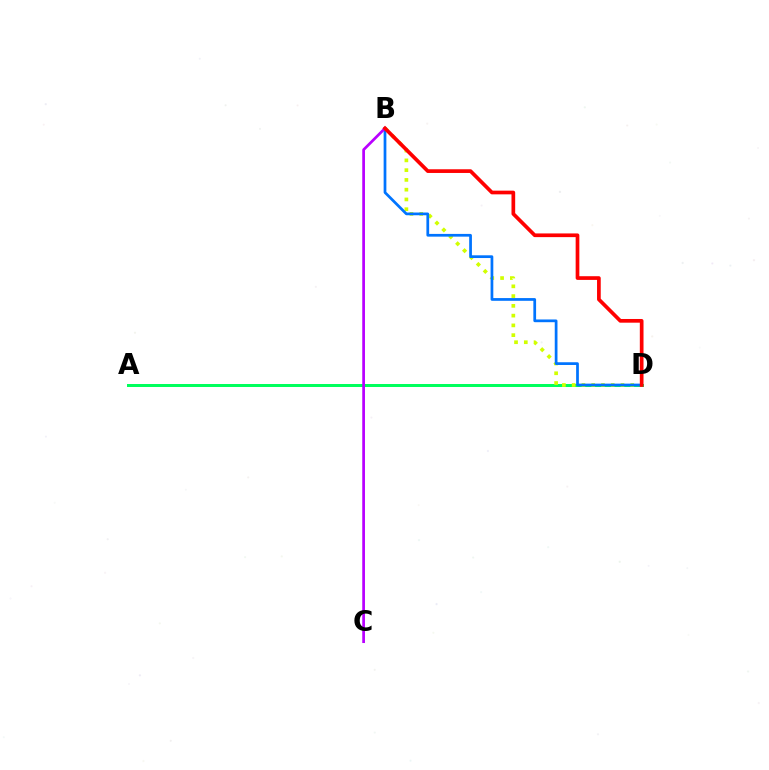{('A', 'D'): [{'color': '#00ff5c', 'line_style': 'solid', 'thickness': 2.15}], ('B', 'D'): [{'color': '#d1ff00', 'line_style': 'dotted', 'thickness': 2.65}, {'color': '#0074ff', 'line_style': 'solid', 'thickness': 1.97}, {'color': '#ff0000', 'line_style': 'solid', 'thickness': 2.66}], ('B', 'C'): [{'color': '#b900ff', 'line_style': 'solid', 'thickness': 1.96}]}